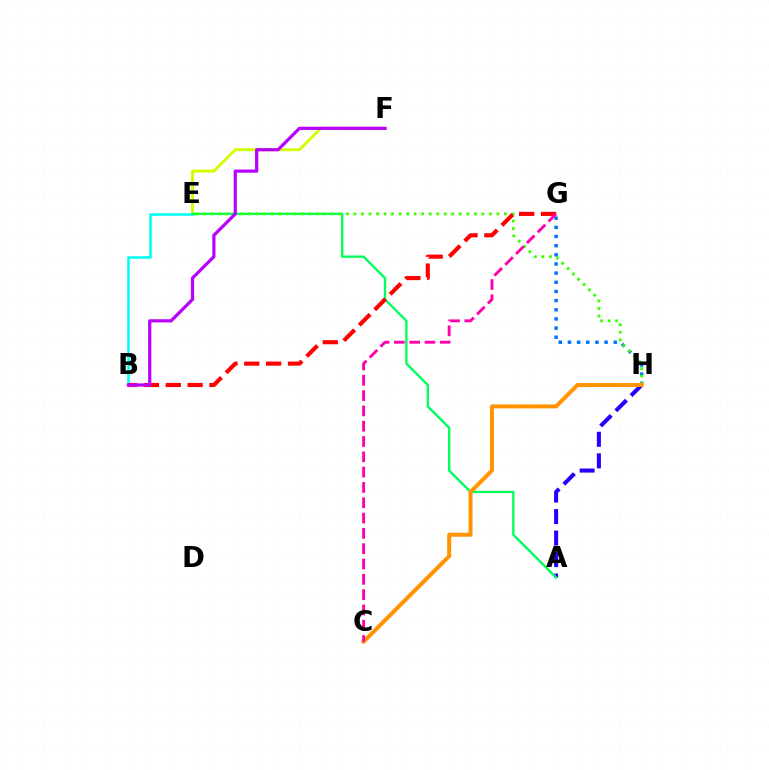{('E', 'F'): [{'color': '#d1ff00', 'line_style': 'solid', 'thickness': 2.07}], ('A', 'H'): [{'color': '#2500ff', 'line_style': 'dashed', 'thickness': 2.92}], ('B', 'E'): [{'color': '#00fff6', 'line_style': 'solid', 'thickness': 1.85}], ('G', 'H'): [{'color': '#0074ff', 'line_style': 'dotted', 'thickness': 2.49}], ('A', 'E'): [{'color': '#00ff5c', 'line_style': 'solid', 'thickness': 1.7}], ('E', 'H'): [{'color': '#3dff00', 'line_style': 'dotted', 'thickness': 2.04}], ('B', 'G'): [{'color': '#ff0000', 'line_style': 'dashed', 'thickness': 2.97}], ('C', 'H'): [{'color': '#ff9400', 'line_style': 'solid', 'thickness': 2.87}], ('C', 'G'): [{'color': '#ff00ac', 'line_style': 'dashed', 'thickness': 2.08}], ('B', 'F'): [{'color': '#b900ff', 'line_style': 'solid', 'thickness': 2.31}]}